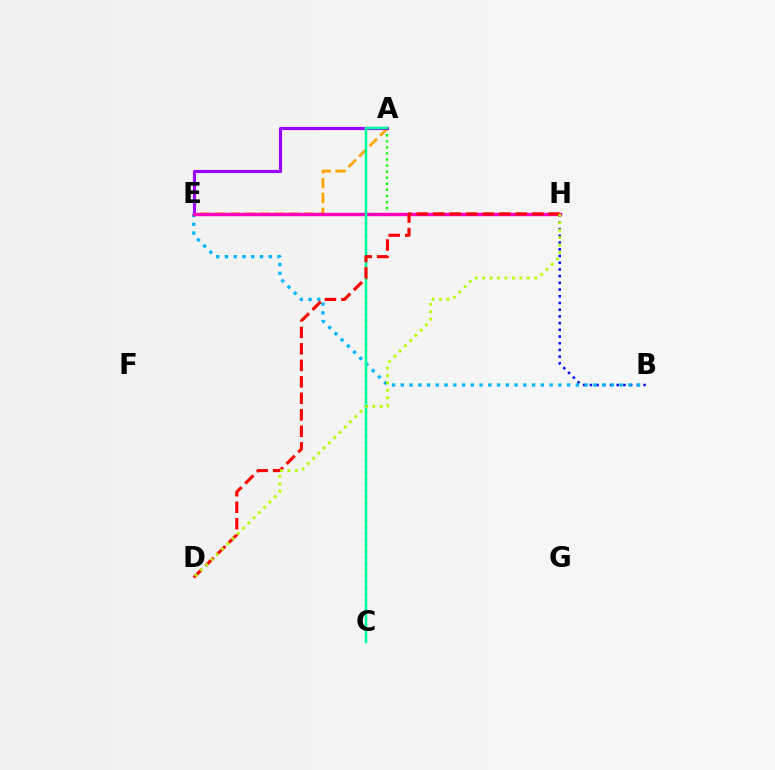{('B', 'H'): [{'color': '#0010ff', 'line_style': 'dotted', 'thickness': 1.82}], ('A', 'C'): [{'color': '#08ff00', 'line_style': 'dotted', 'thickness': 1.65}, {'color': '#00ff9d', 'line_style': 'solid', 'thickness': 1.77}], ('A', 'E'): [{'color': '#ffa500', 'line_style': 'dashed', 'thickness': 2.02}, {'color': '#9b00ff', 'line_style': 'solid', 'thickness': 2.25}], ('B', 'E'): [{'color': '#00b5ff', 'line_style': 'dotted', 'thickness': 2.38}], ('E', 'H'): [{'color': '#ff00bd', 'line_style': 'solid', 'thickness': 2.43}], ('D', 'H'): [{'color': '#ff0000', 'line_style': 'dashed', 'thickness': 2.24}, {'color': '#b3ff00', 'line_style': 'dotted', 'thickness': 2.02}]}